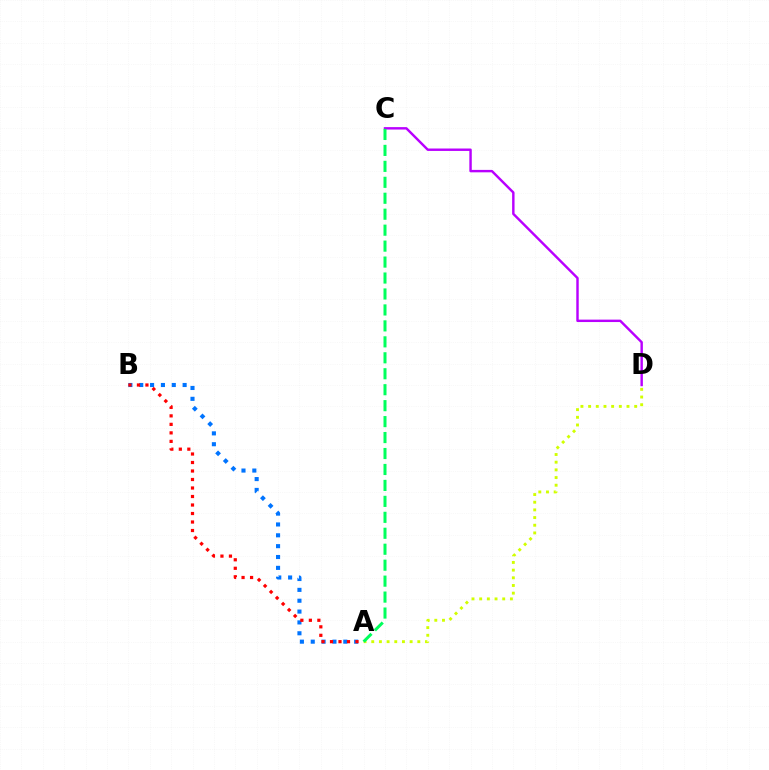{('C', 'D'): [{'color': '#b900ff', 'line_style': 'solid', 'thickness': 1.75}], ('A', 'B'): [{'color': '#0074ff', 'line_style': 'dotted', 'thickness': 2.95}, {'color': '#ff0000', 'line_style': 'dotted', 'thickness': 2.31}], ('A', 'D'): [{'color': '#d1ff00', 'line_style': 'dotted', 'thickness': 2.09}], ('A', 'C'): [{'color': '#00ff5c', 'line_style': 'dashed', 'thickness': 2.17}]}